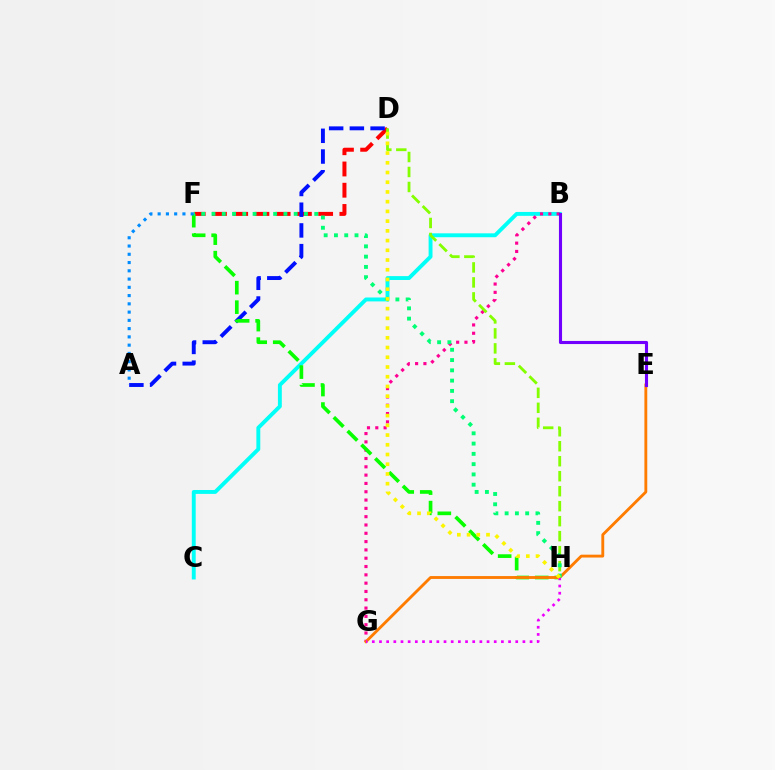{('B', 'C'): [{'color': '#00fff6', 'line_style': 'solid', 'thickness': 2.81}], ('D', 'F'): [{'color': '#ff0000', 'line_style': 'dashed', 'thickness': 2.89}], ('B', 'G'): [{'color': '#ff0094', 'line_style': 'dotted', 'thickness': 2.26}], ('A', 'D'): [{'color': '#0010ff', 'line_style': 'dashed', 'thickness': 2.81}], ('F', 'H'): [{'color': '#08ff00', 'line_style': 'dashed', 'thickness': 2.65}, {'color': '#00ff74', 'line_style': 'dotted', 'thickness': 2.79}], ('E', 'G'): [{'color': '#ff7c00', 'line_style': 'solid', 'thickness': 2.06}], ('G', 'H'): [{'color': '#ee00ff', 'line_style': 'dotted', 'thickness': 1.95}], ('D', 'H'): [{'color': '#84ff00', 'line_style': 'dashed', 'thickness': 2.04}, {'color': '#fcf500', 'line_style': 'dotted', 'thickness': 2.64}], ('A', 'F'): [{'color': '#008cff', 'line_style': 'dotted', 'thickness': 2.24}], ('B', 'E'): [{'color': '#7200ff', 'line_style': 'solid', 'thickness': 2.23}]}